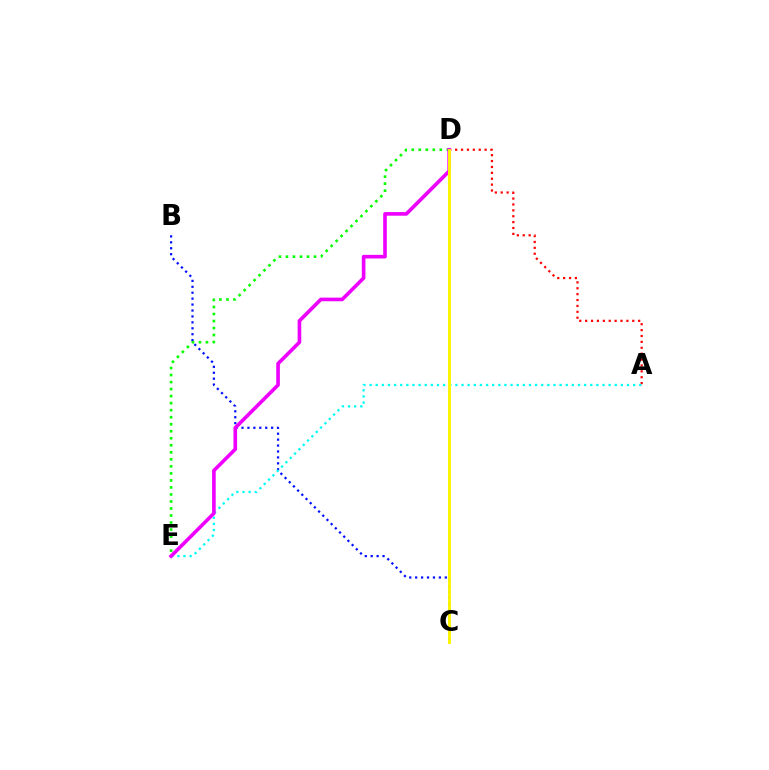{('B', 'C'): [{'color': '#0010ff', 'line_style': 'dotted', 'thickness': 1.61}], ('D', 'E'): [{'color': '#08ff00', 'line_style': 'dotted', 'thickness': 1.91}, {'color': '#ee00ff', 'line_style': 'solid', 'thickness': 2.61}], ('A', 'D'): [{'color': '#ff0000', 'line_style': 'dotted', 'thickness': 1.6}], ('A', 'E'): [{'color': '#00fff6', 'line_style': 'dotted', 'thickness': 1.67}], ('C', 'D'): [{'color': '#fcf500', 'line_style': 'solid', 'thickness': 2.1}]}